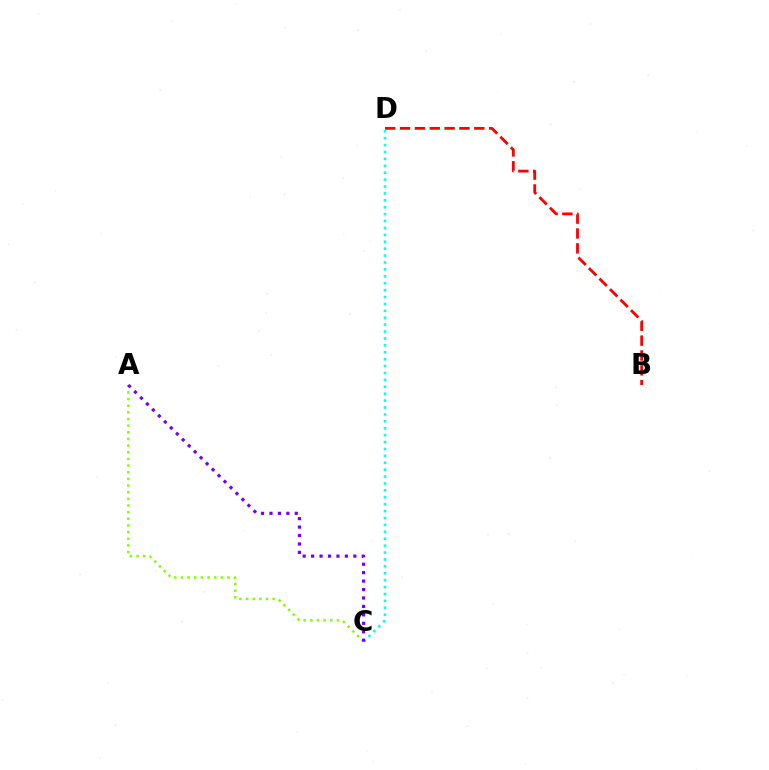{('B', 'D'): [{'color': '#ff0000', 'line_style': 'dashed', 'thickness': 2.02}], ('C', 'D'): [{'color': '#00fff6', 'line_style': 'dotted', 'thickness': 1.88}], ('A', 'C'): [{'color': '#84ff00', 'line_style': 'dotted', 'thickness': 1.81}, {'color': '#7200ff', 'line_style': 'dotted', 'thickness': 2.29}]}